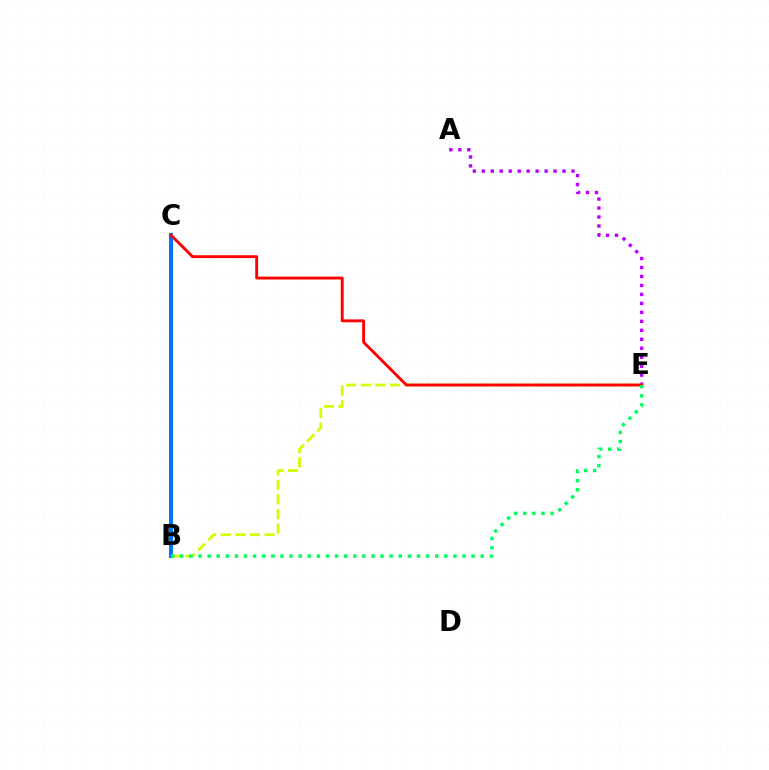{('B', 'C'): [{'color': '#0074ff', 'line_style': 'solid', 'thickness': 2.92}], ('A', 'E'): [{'color': '#b900ff', 'line_style': 'dotted', 'thickness': 2.44}], ('B', 'E'): [{'color': '#d1ff00', 'line_style': 'dashed', 'thickness': 1.98}, {'color': '#00ff5c', 'line_style': 'dotted', 'thickness': 2.47}], ('C', 'E'): [{'color': '#ff0000', 'line_style': 'solid', 'thickness': 2.08}]}